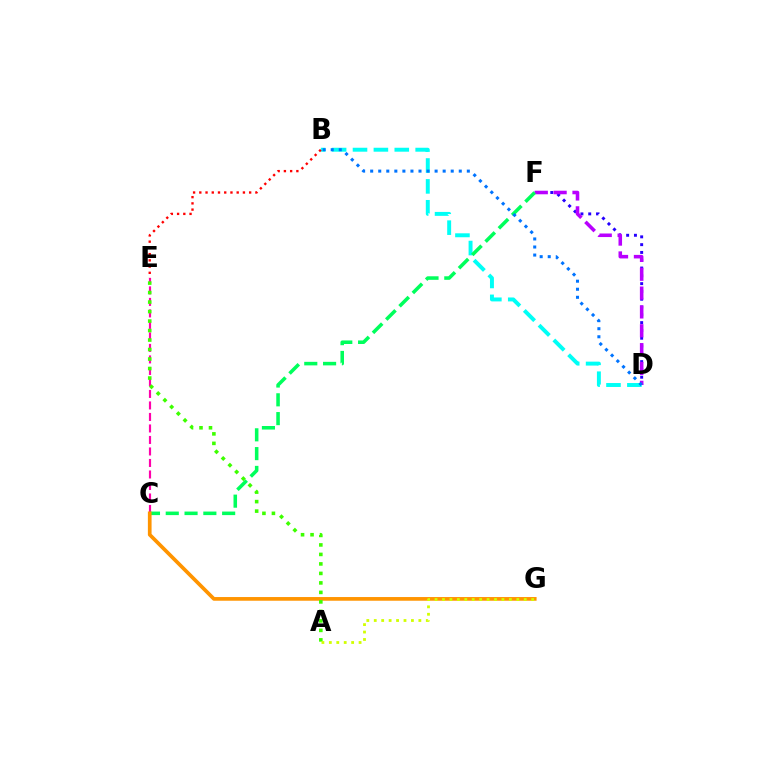{('C', 'E'): [{'color': '#ff00ac', 'line_style': 'dashed', 'thickness': 1.56}], ('D', 'F'): [{'color': '#2500ff', 'line_style': 'dotted', 'thickness': 2.12}, {'color': '#b900ff', 'line_style': 'dashed', 'thickness': 2.56}], ('B', 'D'): [{'color': '#00fff6', 'line_style': 'dashed', 'thickness': 2.84}, {'color': '#0074ff', 'line_style': 'dotted', 'thickness': 2.19}], ('B', 'E'): [{'color': '#ff0000', 'line_style': 'dotted', 'thickness': 1.69}], ('C', 'F'): [{'color': '#00ff5c', 'line_style': 'dashed', 'thickness': 2.55}], ('C', 'G'): [{'color': '#ff9400', 'line_style': 'solid', 'thickness': 2.66}], ('A', 'E'): [{'color': '#3dff00', 'line_style': 'dotted', 'thickness': 2.58}], ('A', 'G'): [{'color': '#d1ff00', 'line_style': 'dotted', 'thickness': 2.02}]}